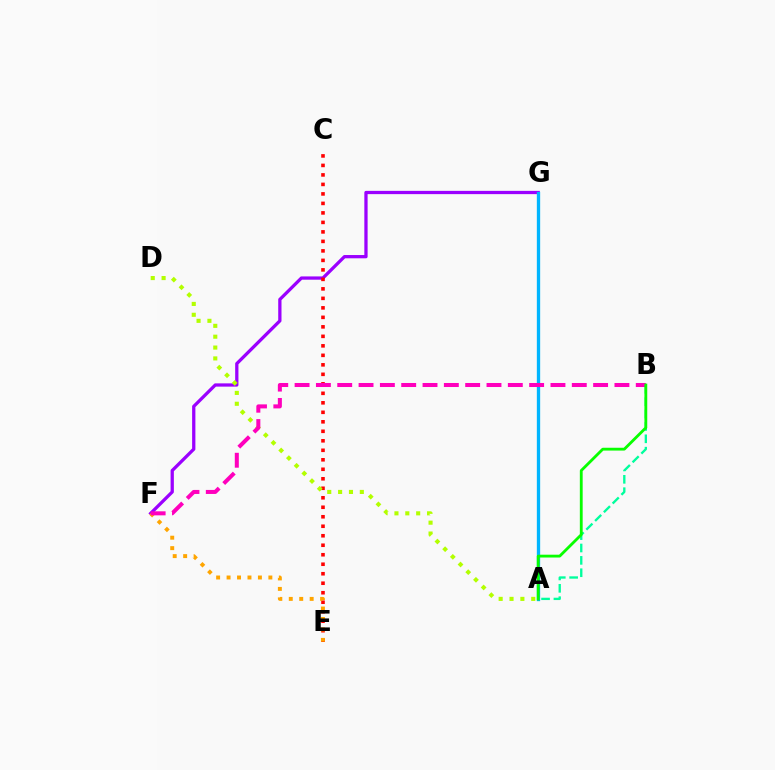{('F', 'G'): [{'color': '#9b00ff', 'line_style': 'solid', 'thickness': 2.35}], ('A', 'G'): [{'color': '#0010ff', 'line_style': 'dotted', 'thickness': 1.87}, {'color': '#00b5ff', 'line_style': 'solid', 'thickness': 2.39}], ('C', 'E'): [{'color': '#ff0000', 'line_style': 'dotted', 'thickness': 2.58}], ('E', 'F'): [{'color': '#ffa500', 'line_style': 'dotted', 'thickness': 2.84}], ('A', 'B'): [{'color': '#00ff9d', 'line_style': 'dashed', 'thickness': 1.68}, {'color': '#08ff00', 'line_style': 'solid', 'thickness': 2.03}], ('A', 'D'): [{'color': '#b3ff00', 'line_style': 'dotted', 'thickness': 2.95}], ('B', 'F'): [{'color': '#ff00bd', 'line_style': 'dashed', 'thickness': 2.9}]}